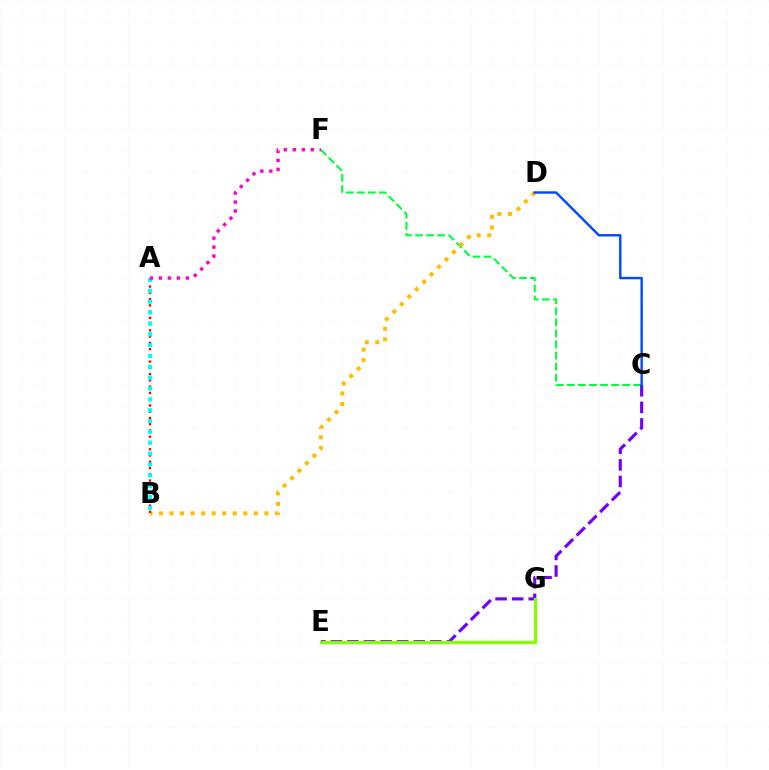{('C', 'F'): [{'color': '#00ff39', 'line_style': 'dashed', 'thickness': 1.5}], ('B', 'D'): [{'color': '#ffbd00', 'line_style': 'dotted', 'thickness': 2.86}], ('A', 'B'): [{'color': '#ff0000', 'line_style': 'dotted', 'thickness': 1.7}, {'color': '#00fff6', 'line_style': 'dotted', 'thickness': 2.95}], ('C', 'E'): [{'color': '#7200ff', 'line_style': 'dashed', 'thickness': 2.25}], ('E', 'G'): [{'color': '#84ff00', 'line_style': 'solid', 'thickness': 2.34}], ('C', 'D'): [{'color': '#004bff', 'line_style': 'solid', 'thickness': 1.74}], ('A', 'F'): [{'color': '#ff00cf', 'line_style': 'dotted', 'thickness': 2.44}]}